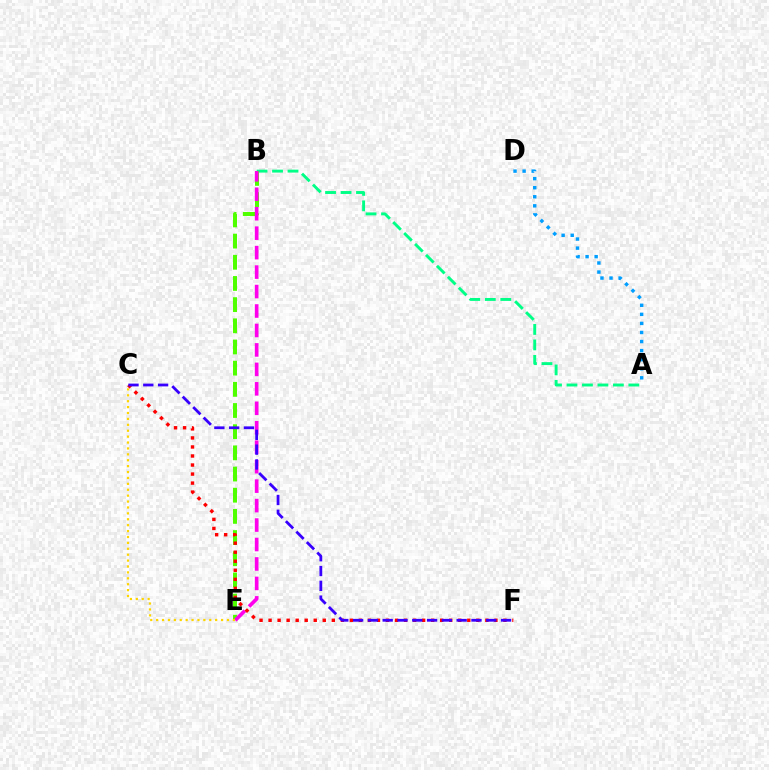{('A', 'B'): [{'color': '#00ff86', 'line_style': 'dashed', 'thickness': 2.1}], ('B', 'E'): [{'color': '#4fff00', 'line_style': 'dashed', 'thickness': 2.88}, {'color': '#ff00ed', 'line_style': 'dashed', 'thickness': 2.64}], ('C', 'F'): [{'color': '#ff0000', 'line_style': 'dotted', 'thickness': 2.45}, {'color': '#3700ff', 'line_style': 'dashed', 'thickness': 2.01}], ('C', 'E'): [{'color': '#ffd500', 'line_style': 'dotted', 'thickness': 1.6}], ('A', 'D'): [{'color': '#009eff', 'line_style': 'dotted', 'thickness': 2.46}]}